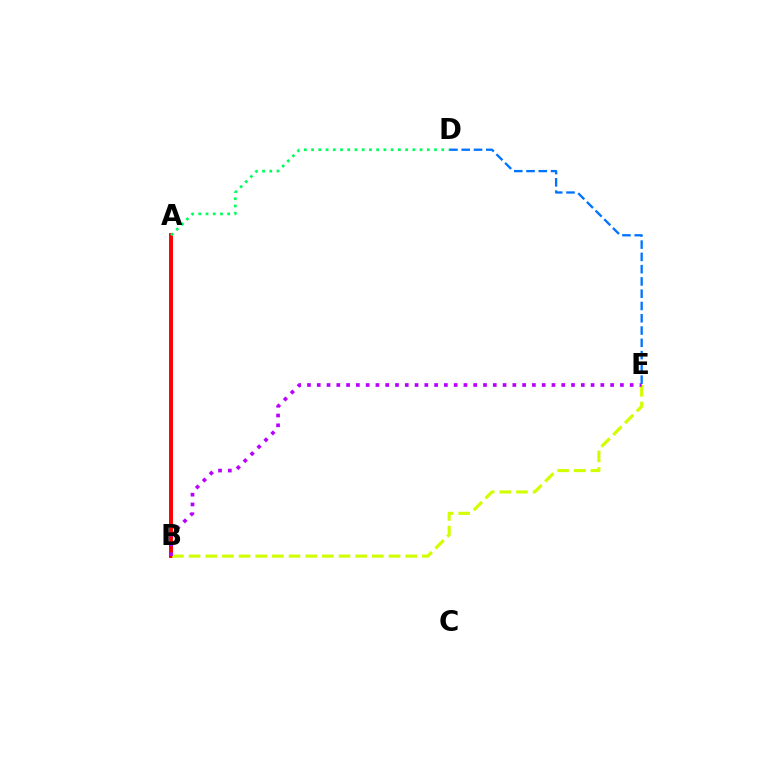{('A', 'B'): [{'color': '#ff0000', 'line_style': 'solid', 'thickness': 2.82}], ('B', 'E'): [{'color': '#d1ff00', 'line_style': 'dashed', 'thickness': 2.26}, {'color': '#b900ff', 'line_style': 'dotted', 'thickness': 2.66}], ('A', 'D'): [{'color': '#00ff5c', 'line_style': 'dotted', 'thickness': 1.97}], ('D', 'E'): [{'color': '#0074ff', 'line_style': 'dashed', 'thickness': 1.67}]}